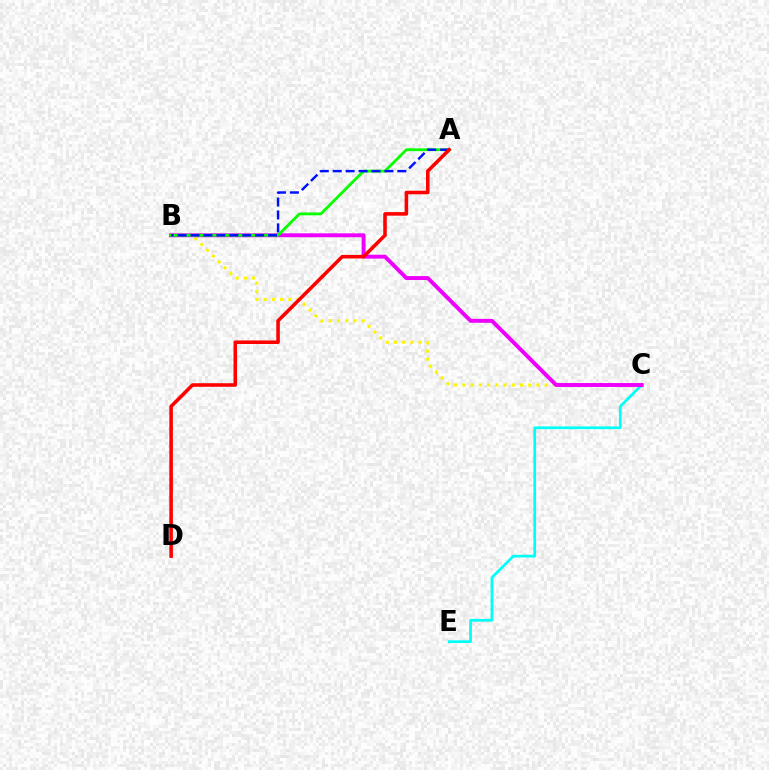{('C', 'E'): [{'color': '#00fff6', 'line_style': 'solid', 'thickness': 1.95}], ('B', 'C'): [{'color': '#fcf500', 'line_style': 'dotted', 'thickness': 2.23}, {'color': '#ee00ff', 'line_style': 'solid', 'thickness': 2.83}], ('A', 'B'): [{'color': '#08ff00', 'line_style': 'solid', 'thickness': 2.03}, {'color': '#0010ff', 'line_style': 'dashed', 'thickness': 1.76}], ('A', 'D'): [{'color': '#ff0000', 'line_style': 'solid', 'thickness': 2.57}]}